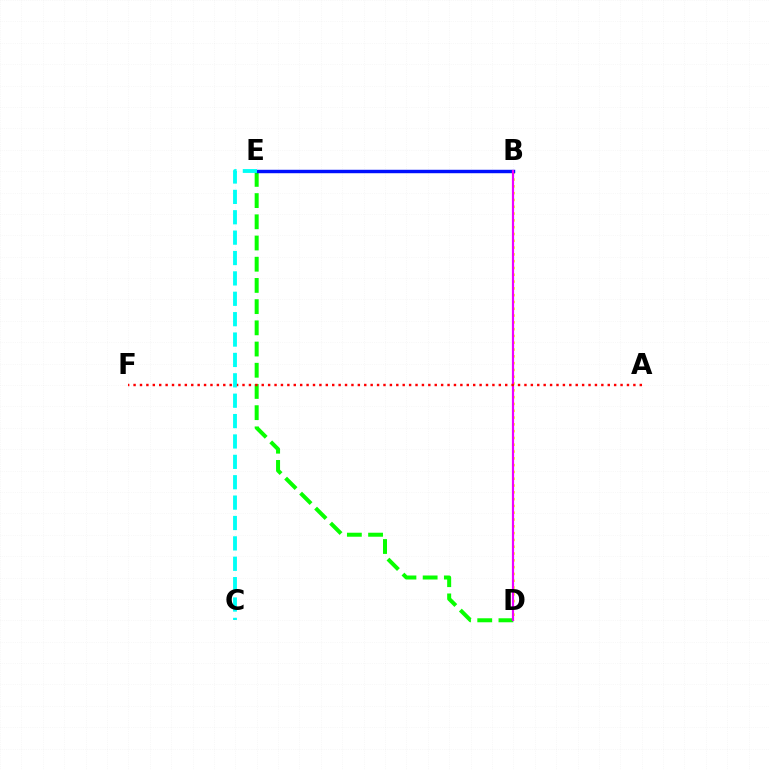{('B', 'D'): [{'color': '#fcf500', 'line_style': 'dotted', 'thickness': 1.85}, {'color': '#ee00ff', 'line_style': 'solid', 'thickness': 1.58}], ('D', 'E'): [{'color': '#08ff00', 'line_style': 'dashed', 'thickness': 2.88}], ('B', 'E'): [{'color': '#0010ff', 'line_style': 'solid', 'thickness': 2.47}], ('A', 'F'): [{'color': '#ff0000', 'line_style': 'dotted', 'thickness': 1.74}], ('C', 'E'): [{'color': '#00fff6', 'line_style': 'dashed', 'thickness': 2.77}]}